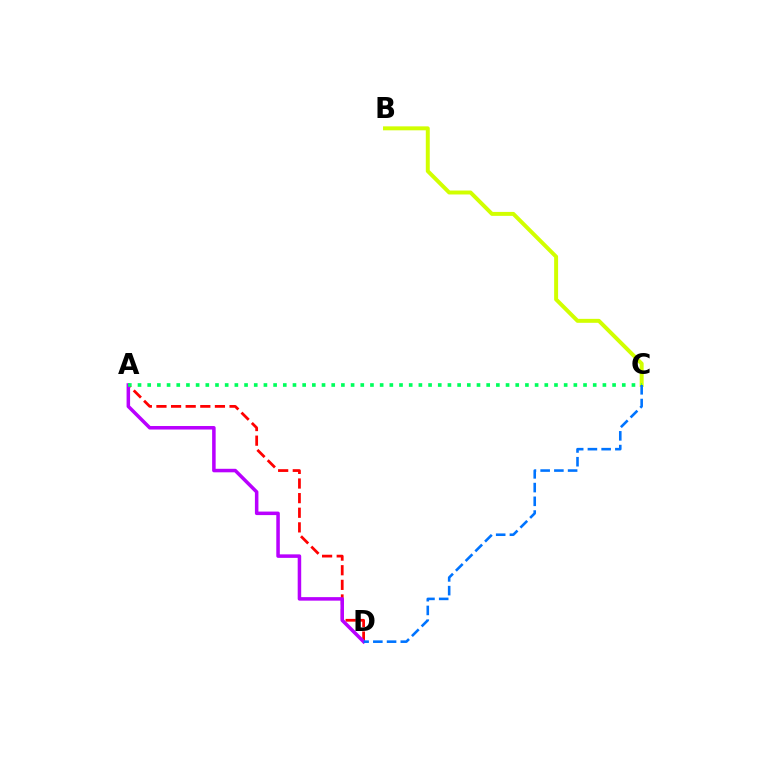{('A', 'D'): [{'color': '#ff0000', 'line_style': 'dashed', 'thickness': 1.99}, {'color': '#b900ff', 'line_style': 'solid', 'thickness': 2.53}], ('B', 'C'): [{'color': '#d1ff00', 'line_style': 'solid', 'thickness': 2.85}], ('A', 'C'): [{'color': '#00ff5c', 'line_style': 'dotted', 'thickness': 2.63}], ('C', 'D'): [{'color': '#0074ff', 'line_style': 'dashed', 'thickness': 1.87}]}